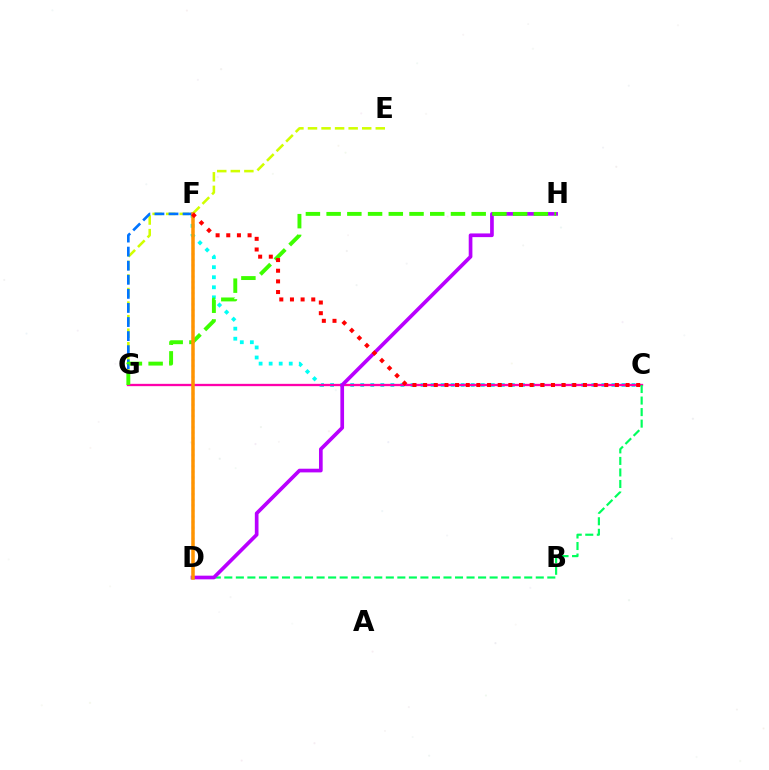{('D', 'F'): [{'color': '#2500ff', 'line_style': 'dotted', 'thickness': 1.52}, {'color': '#ff9400', 'line_style': 'solid', 'thickness': 2.52}], ('C', 'F'): [{'color': '#00fff6', 'line_style': 'dotted', 'thickness': 2.73}, {'color': '#ff0000', 'line_style': 'dotted', 'thickness': 2.89}], ('E', 'G'): [{'color': '#d1ff00', 'line_style': 'dashed', 'thickness': 1.84}], ('C', 'G'): [{'color': '#ff00ac', 'line_style': 'solid', 'thickness': 1.67}], ('C', 'D'): [{'color': '#00ff5c', 'line_style': 'dashed', 'thickness': 1.57}], ('D', 'H'): [{'color': '#b900ff', 'line_style': 'solid', 'thickness': 2.65}], ('F', 'G'): [{'color': '#0074ff', 'line_style': 'dashed', 'thickness': 1.91}], ('G', 'H'): [{'color': '#3dff00', 'line_style': 'dashed', 'thickness': 2.82}]}